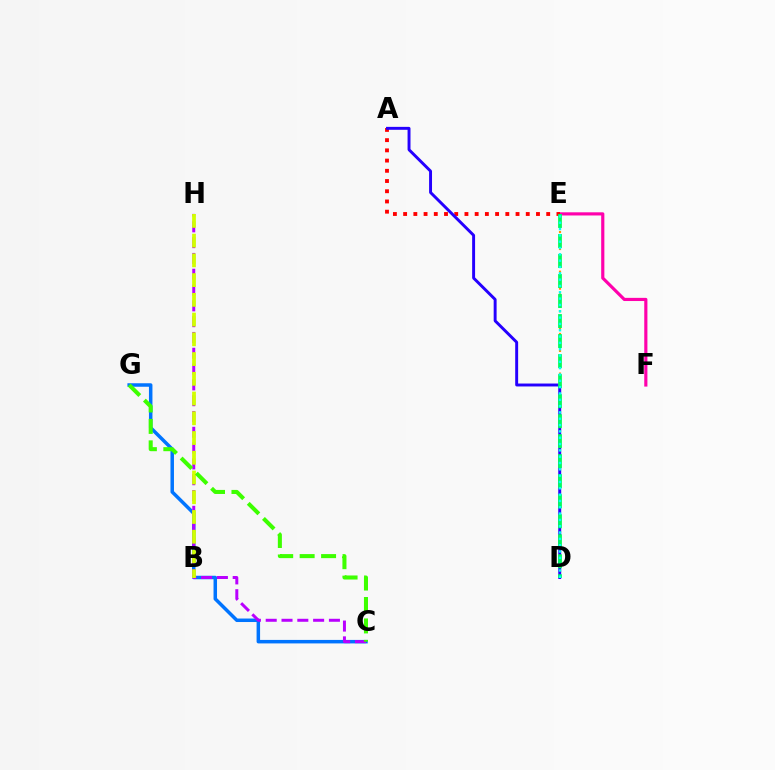{('D', 'E'): [{'color': '#ff9400', 'line_style': 'dotted', 'thickness': 1.54}, {'color': '#00ff5c', 'line_style': 'dashed', 'thickness': 2.72}, {'color': '#00fff6', 'line_style': 'dotted', 'thickness': 1.72}], ('E', 'F'): [{'color': '#ff00ac', 'line_style': 'solid', 'thickness': 2.28}], ('C', 'G'): [{'color': '#0074ff', 'line_style': 'solid', 'thickness': 2.52}, {'color': '#3dff00', 'line_style': 'dashed', 'thickness': 2.91}], ('C', 'H'): [{'color': '#b900ff', 'line_style': 'dashed', 'thickness': 2.15}], ('A', 'E'): [{'color': '#ff0000', 'line_style': 'dotted', 'thickness': 2.78}], ('A', 'D'): [{'color': '#2500ff', 'line_style': 'solid', 'thickness': 2.11}], ('B', 'H'): [{'color': '#d1ff00', 'line_style': 'dashed', 'thickness': 2.68}]}